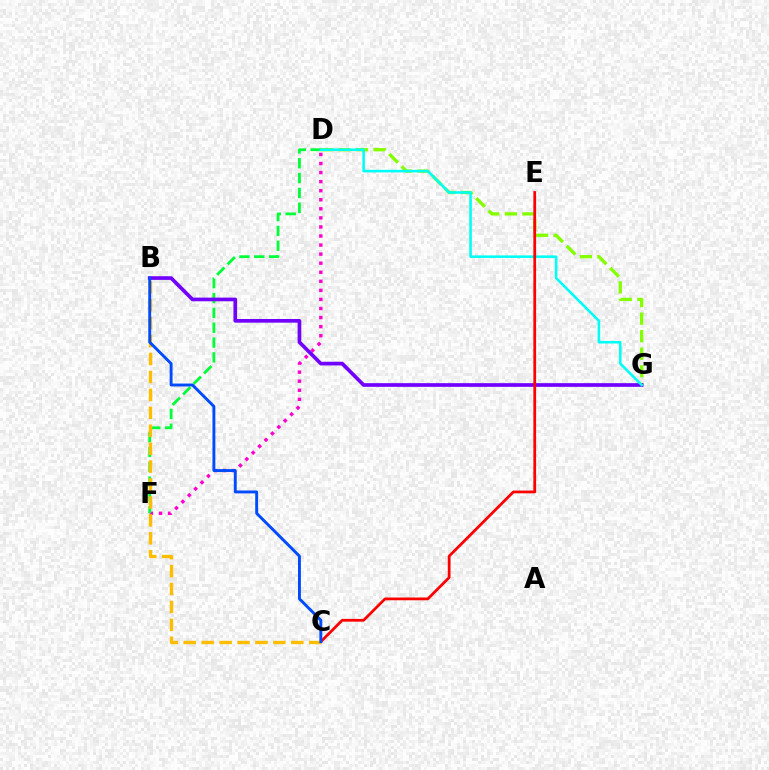{('D', 'F'): [{'color': '#ff00cf', 'line_style': 'dotted', 'thickness': 2.46}, {'color': '#00ff39', 'line_style': 'dashed', 'thickness': 2.02}], ('D', 'G'): [{'color': '#84ff00', 'line_style': 'dashed', 'thickness': 2.38}, {'color': '#00fff6', 'line_style': 'solid', 'thickness': 1.85}], ('B', 'G'): [{'color': '#7200ff', 'line_style': 'solid', 'thickness': 2.64}], ('C', 'E'): [{'color': '#ff0000', 'line_style': 'solid', 'thickness': 1.98}], ('B', 'C'): [{'color': '#ffbd00', 'line_style': 'dashed', 'thickness': 2.44}, {'color': '#004bff', 'line_style': 'solid', 'thickness': 2.09}]}